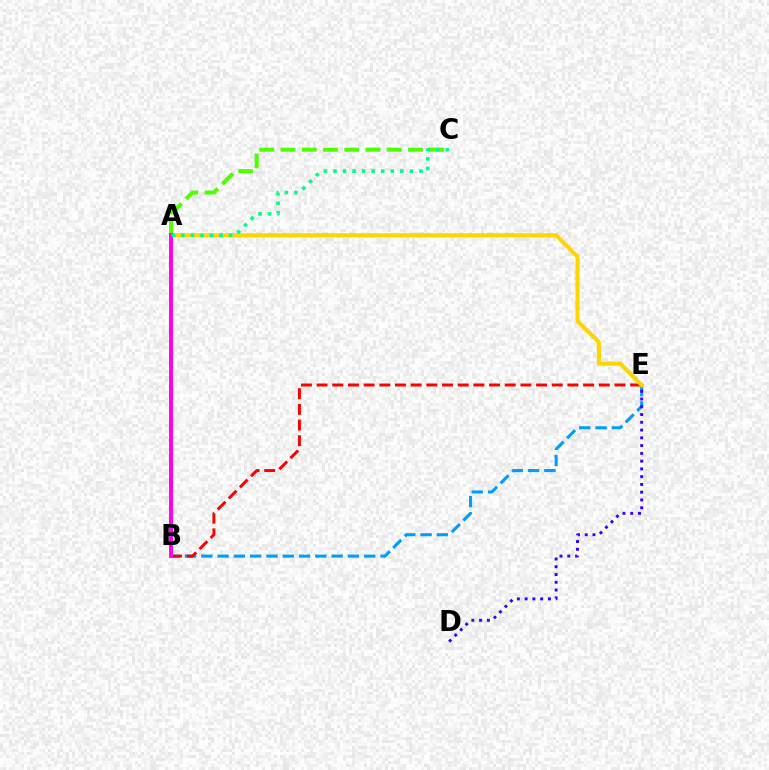{('A', 'C'): [{'color': '#4fff00', 'line_style': 'dashed', 'thickness': 2.89}, {'color': '#00ff86', 'line_style': 'dotted', 'thickness': 2.6}], ('B', 'E'): [{'color': '#009eff', 'line_style': 'dashed', 'thickness': 2.21}, {'color': '#ff0000', 'line_style': 'dashed', 'thickness': 2.13}], ('A', 'E'): [{'color': '#ffd500', 'line_style': 'solid', 'thickness': 2.93}], ('A', 'B'): [{'color': '#ff00ed', 'line_style': 'solid', 'thickness': 2.83}], ('D', 'E'): [{'color': '#3700ff', 'line_style': 'dotted', 'thickness': 2.11}]}